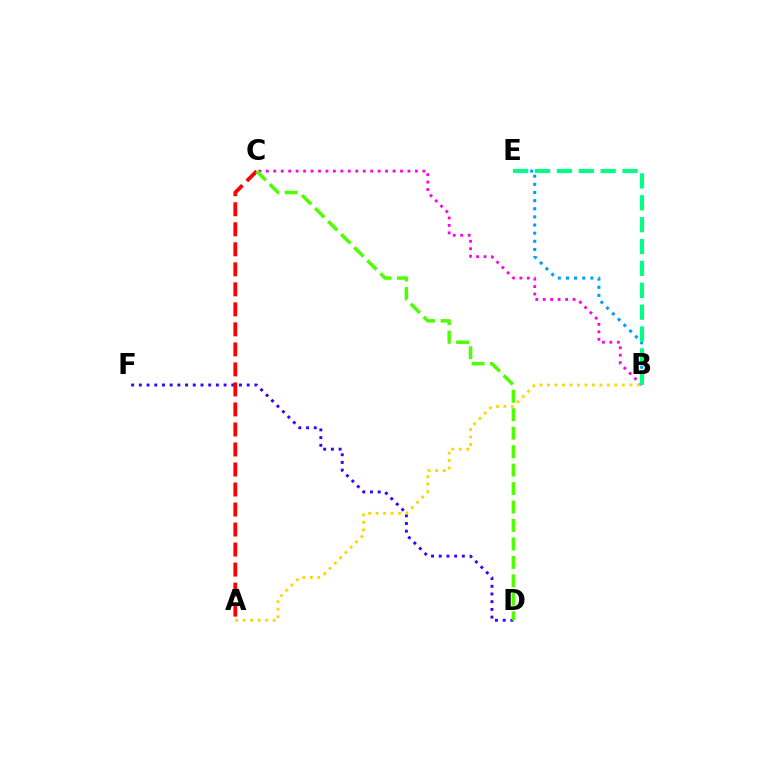{('B', 'C'): [{'color': '#ff00ed', 'line_style': 'dotted', 'thickness': 2.03}], ('D', 'F'): [{'color': '#3700ff', 'line_style': 'dotted', 'thickness': 2.09}], ('B', 'E'): [{'color': '#009eff', 'line_style': 'dotted', 'thickness': 2.21}, {'color': '#00ff86', 'line_style': 'dashed', 'thickness': 2.97}], ('A', 'C'): [{'color': '#ff0000', 'line_style': 'dashed', 'thickness': 2.72}], ('C', 'D'): [{'color': '#4fff00', 'line_style': 'dashed', 'thickness': 2.51}], ('A', 'B'): [{'color': '#ffd500', 'line_style': 'dotted', 'thickness': 2.03}]}